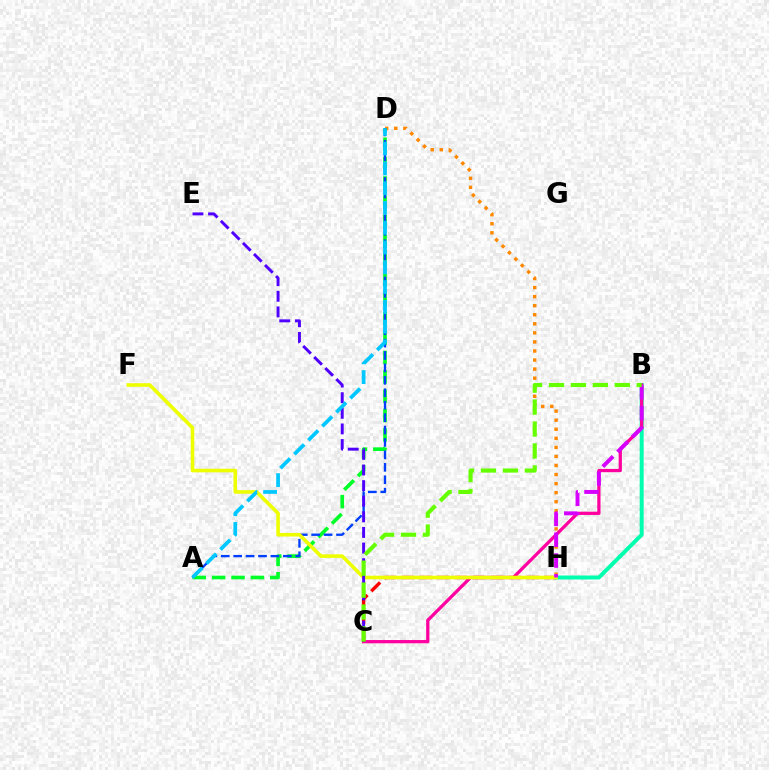{('D', 'H'): [{'color': '#ff8800', 'line_style': 'dotted', 'thickness': 2.46}], ('B', 'H'): [{'color': '#00ffaf', 'line_style': 'solid', 'thickness': 2.85}, {'color': '#d600ff', 'line_style': 'dashed', 'thickness': 2.83}], ('A', 'D'): [{'color': '#00ff27', 'line_style': 'dashed', 'thickness': 2.63}, {'color': '#003fff', 'line_style': 'dashed', 'thickness': 1.69}, {'color': '#00c7ff', 'line_style': 'dashed', 'thickness': 2.69}], ('B', 'C'): [{'color': '#ff00a0', 'line_style': 'solid', 'thickness': 2.35}, {'color': '#66ff00', 'line_style': 'dashed', 'thickness': 2.98}], ('C', 'H'): [{'color': '#ff0000', 'line_style': 'dashed', 'thickness': 2.43}], ('F', 'H'): [{'color': '#eeff00', 'line_style': 'solid', 'thickness': 2.58}], ('C', 'E'): [{'color': '#4f00ff', 'line_style': 'dashed', 'thickness': 2.12}]}